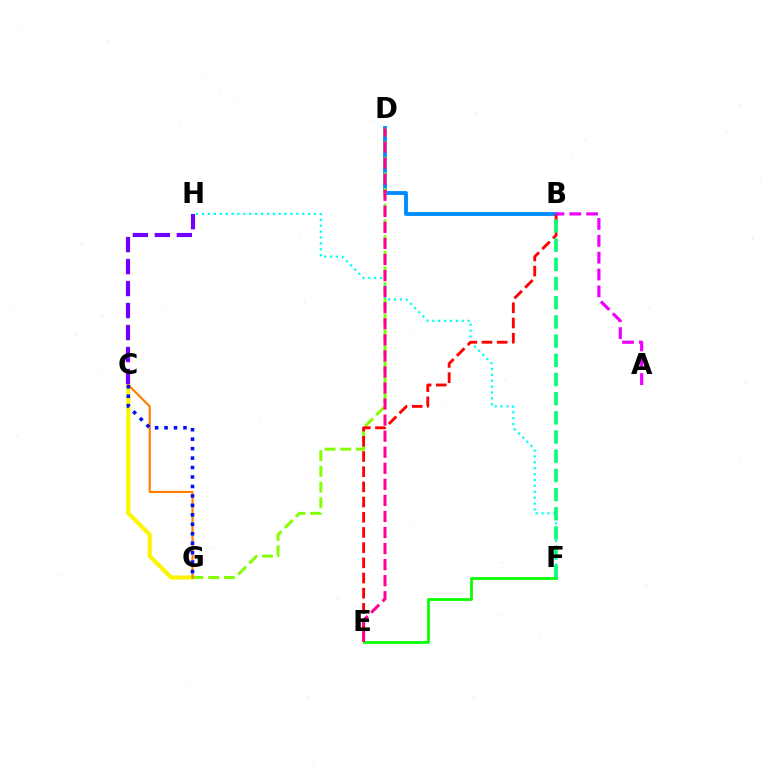{('C', 'G'): [{'color': '#fcf500', 'line_style': 'solid', 'thickness': 2.98}, {'color': '#ff7c00', 'line_style': 'solid', 'thickness': 1.54}, {'color': '#0010ff', 'line_style': 'dotted', 'thickness': 2.57}], ('B', 'D'): [{'color': '#008cff', 'line_style': 'solid', 'thickness': 2.79}], ('D', 'G'): [{'color': '#84ff00', 'line_style': 'dashed', 'thickness': 2.13}], ('E', 'F'): [{'color': '#08ff00', 'line_style': 'solid', 'thickness': 1.98}], ('F', 'H'): [{'color': '#00fff6', 'line_style': 'dotted', 'thickness': 1.6}], ('B', 'E'): [{'color': '#ff0000', 'line_style': 'dashed', 'thickness': 2.06}], ('B', 'F'): [{'color': '#00ff74', 'line_style': 'dashed', 'thickness': 2.61}], ('A', 'B'): [{'color': '#ee00ff', 'line_style': 'dashed', 'thickness': 2.29}], ('D', 'E'): [{'color': '#ff0094', 'line_style': 'dashed', 'thickness': 2.18}], ('C', 'H'): [{'color': '#7200ff', 'line_style': 'dashed', 'thickness': 2.99}]}